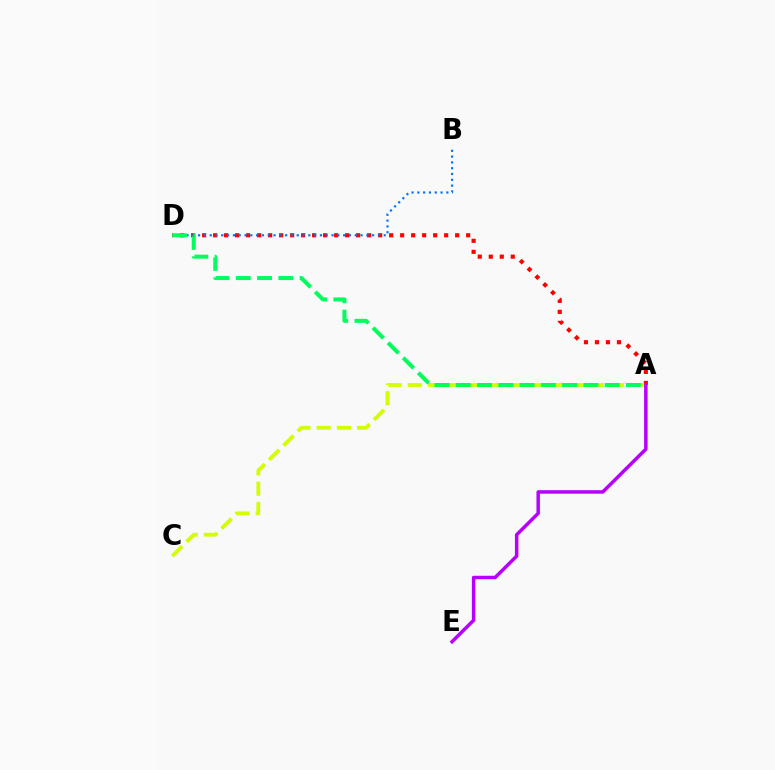{('A', 'D'): [{'color': '#ff0000', 'line_style': 'dotted', 'thickness': 2.99}, {'color': '#00ff5c', 'line_style': 'dashed', 'thickness': 2.89}], ('B', 'D'): [{'color': '#0074ff', 'line_style': 'dotted', 'thickness': 1.58}], ('A', 'C'): [{'color': '#d1ff00', 'line_style': 'dashed', 'thickness': 2.75}], ('A', 'E'): [{'color': '#b900ff', 'line_style': 'solid', 'thickness': 2.51}]}